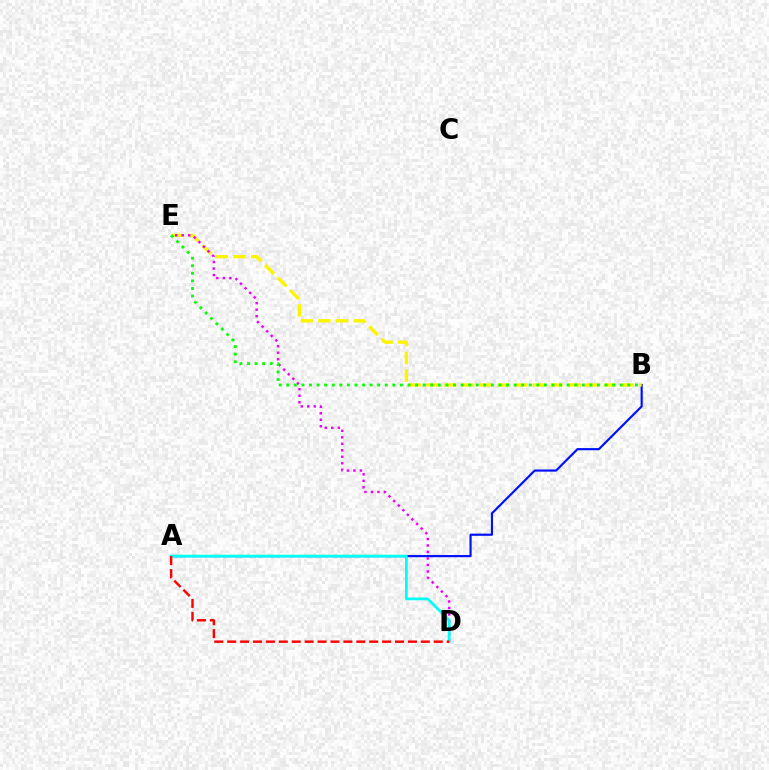{('A', 'B'): [{'color': '#0010ff', 'line_style': 'solid', 'thickness': 1.56}], ('B', 'E'): [{'color': '#fcf500', 'line_style': 'dashed', 'thickness': 2.41}, {'color': '#08ff00', 'line_style': 'dotted', 'thickness': 2.06}], ('D', 'E'): [{'color': '#ee00ff', 'line_style': 'dotted', 'thickness': 1.76}], ('A', 'D'): [{'color': '#00fff6', 'line_style': 'solid', 'thickness': 1.98}, {'color': '#ff0000', 'line_style': 'dashed', 'thickness': 1.75}]}